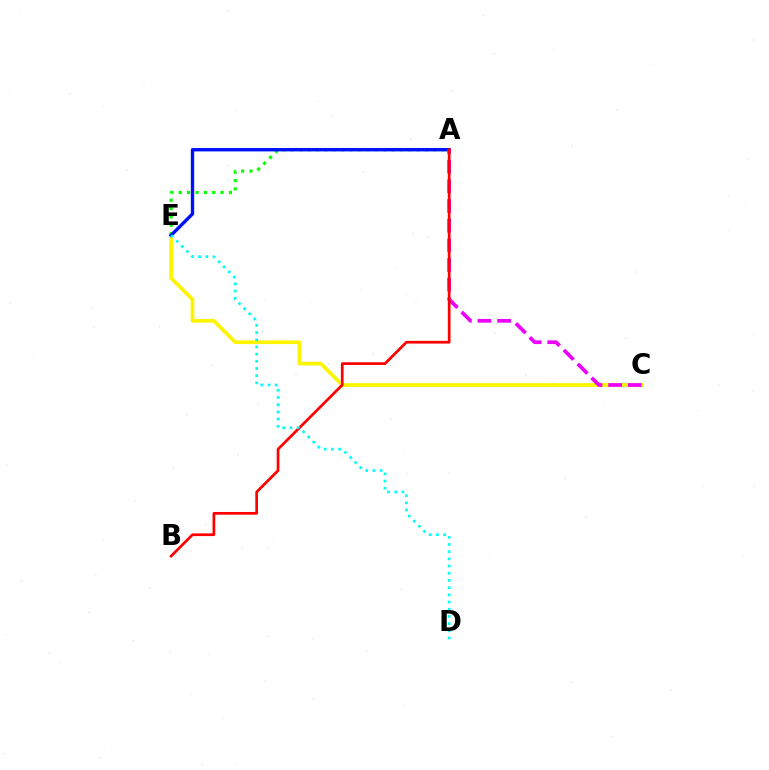{('C', 'E'): [{'color': '#fcf500', 'line_style': 'solid', 'thickness': 2.68}], ('A', 'E'): [{'color': '#08ff00', 'line_style': 'dotted', 'thickness': 2.28}, {'color': '#0010ff', 'line_style': 'solid', 'thickness': 2.42}], ('A', 'C'): [{'color': '#ee00ff', 'line_style': 'dashed', 'thickness': 2.67}], ('A', 'B'): [{'color': '#ff0000', 'line_style': 'solid', 'thickness': 1.95}], ('D', 'E'): [{'color': '#00fff6', 'line_style': 'dotted', 'thickness': 1.95}]}